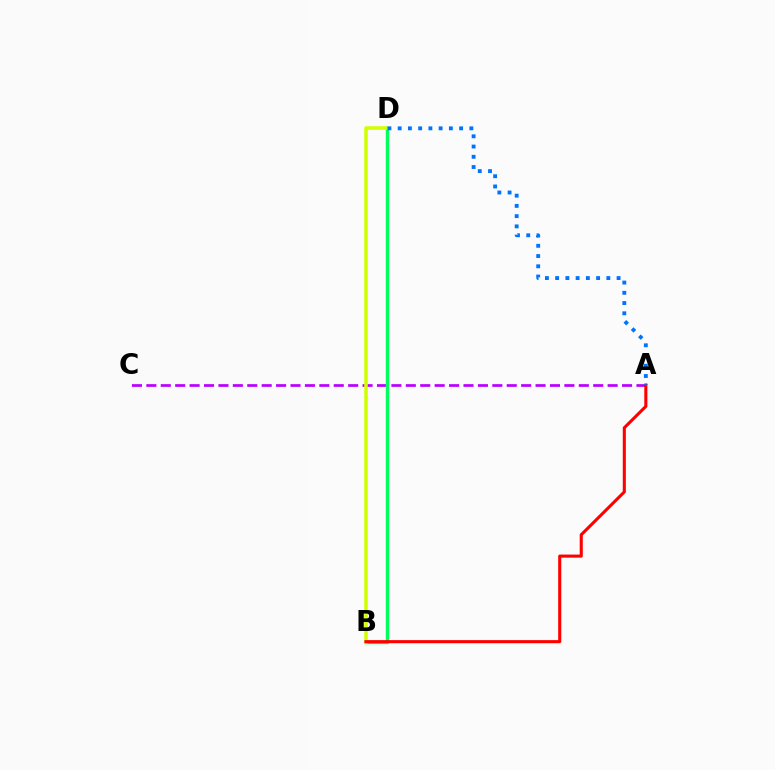{('A', 'C'): [{'color': '#b900ff', 'line_style': 'dashed', 'thickness': 1.96}], ('B', 'D'): [{'color': '#00ff5c', 'line_style': 'solid', 'thickness': 2.46}, {'color': '#d1ff00', 'line_style': 'solid', 'thickness': 2.56}], ('A', 'B'): [{'color': '#ff0000', 'line_style': 'solid', 'thickness': 2.22}], ('A', 'D'): [{'color': '#0074ff', 'line_style': 'dotted', 'thickness': 2.78}]}